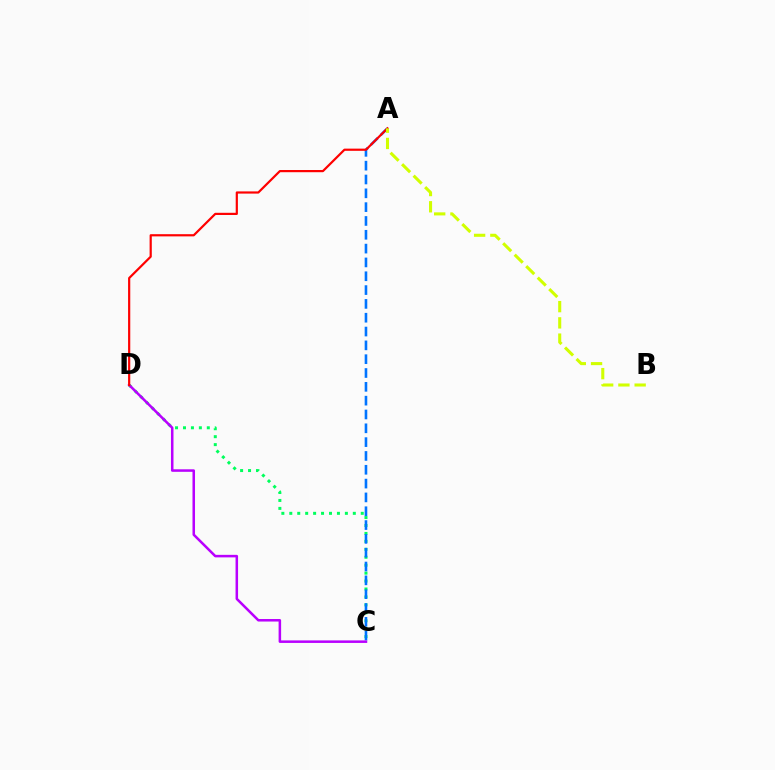{('C', 'D'): [{'color': '#00ff5c', 'line_style': 'dotted', 'thickness': 2.16}, {'color': '#b900ff', 'line_style': 'solid', 'thickness': 1.82}], ('A', 'C'): [{'color': '#0074ff', 'line_style': 'dashed', 'thickness': 1.88}], ('A', 'D'): [{'color': '#ff0000', 'line_style': 'solid', 'thickness': 1.58}], ('A', 'B'): [{'color': '#d1ff00', 'line_style': 'dashed', 'thickness': 2.21}]}